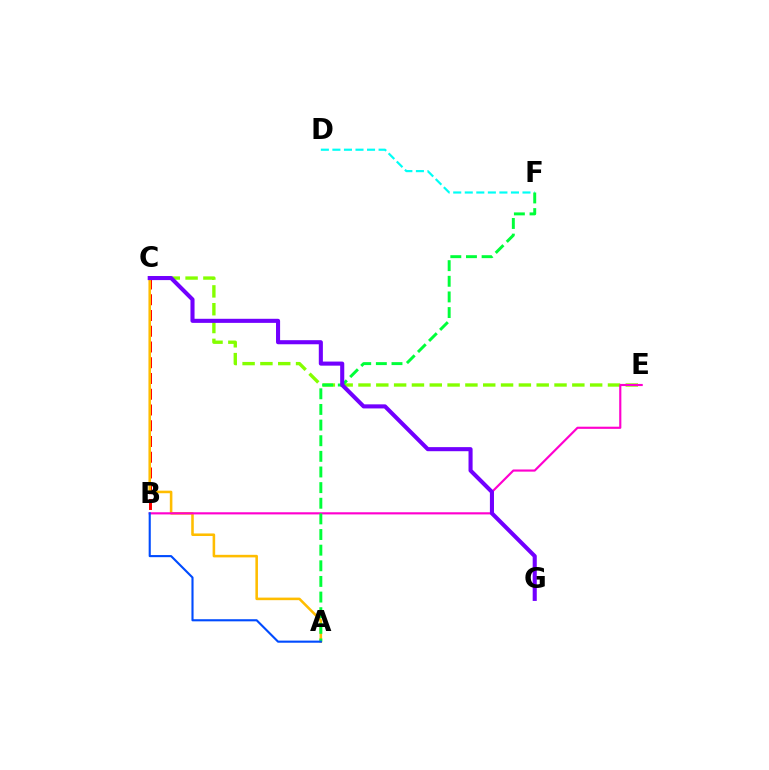{('B', 'C'): [{'color': '#ff0000', 'line_style': 'dashed', 'thickness': 2.14}], ('C', 'E'): [{'color': '#84ff00', 'line_style': 'dashed', 'thickness': 2.42}], ('D', 'F'): [{'color': '#00fff6', 'line_style': 'dashed', 'thickness': 1.57}], ('A', 'C'): [{'color': '#ffbd00', 'line_style': 'solid', 'thickness': 1.85}], ('B', 'E'): [{'color': '#ff00cf', 'line_style': 'solid', 'thickness': 1.55}], ('A', 'F'): [{'color': '#00ff39', 'line_style': 'dashed', 'thickness': 2.12}], ('A', 'B'): [{'color': '#004bff', 'line_style': 'solid', 'thickness': 1.52}], ('C', 'G'): [{'color': '#7200ff', 'line_style': 'solid', 'thickness': 2.94}]}